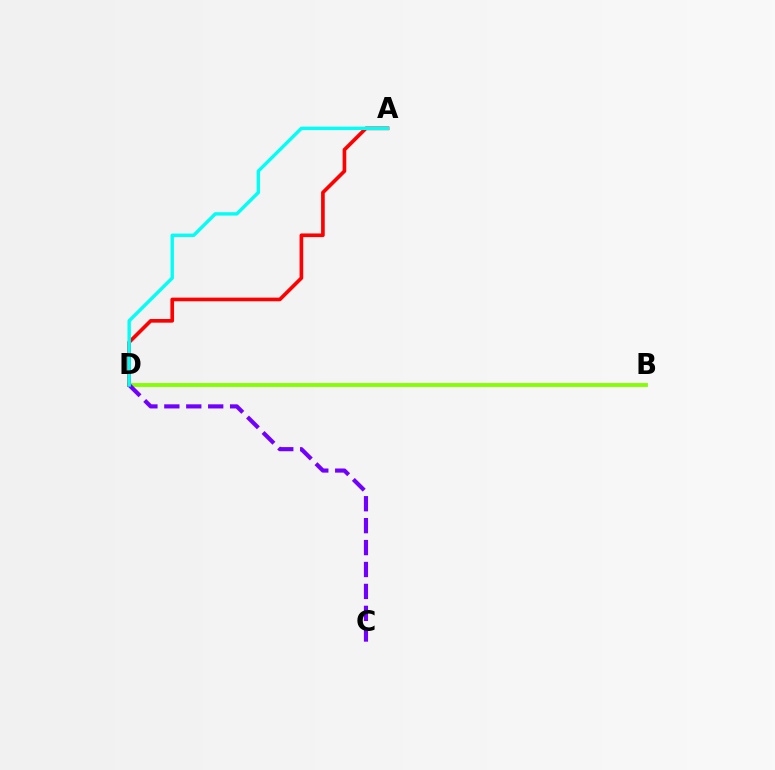{('B', 'D'): [{'color': '#84ff00', 'line_style': 'solid', 'thickness': 2.78}], ('A', 'D'): [{'color': '#ff0000', 'line_style': 'solid', 'thickness': 2.63}, {'color': '#00fff6', 'line_style': 'solid', 'thickness': 2.43}], ('C', 'D'): [{'color': '#7200ff', 'line_style': 'dashed', 'thickness': 2.98}]}